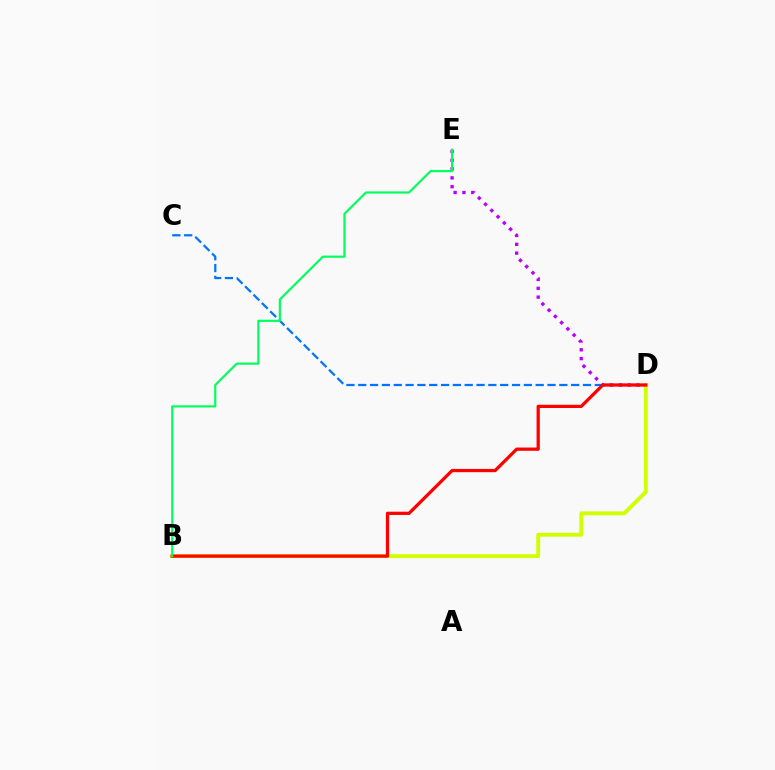{('D', 'E'): [{'color': '#b900ff', 'line_style': 'dotted', 'thickness': 2.4}], ('C', 'D'): [{'color': '#0074ff', 'line_style': 'dashed', 'thickness': 1.61}], ('B', 'D'): [{'color': '#d1ff00', 'line_style': 'solid', 'thickness': 2.8}, {'color': '#ff0000', 'line_style': 'solid', 'thickness': 2.34}], ('B', 'E'): [{'color': '#00ff5c', 'line_style': 'solid', 'thickness': 1.56}]}